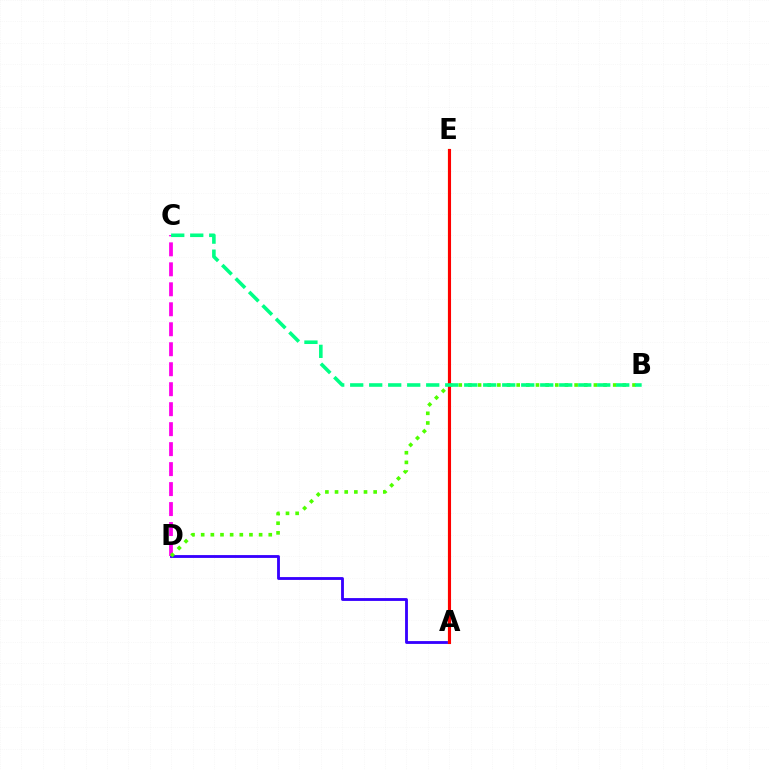{('A', 'D'): [{'color': '#3700ff', 'line_style': 'solid', 'thickness': 2.04}], ('A', 'E'): [{'color': '#ffd500', 'line_style': 'solid', 'thickness': 1.59}, {'color': '#009eff', 'line_style': 'dotted', 'thickness': 2.01}, {'color': '#ff0000', 'line_style': 'solid', 'thickness': 2.22}], ('C', 'D'): [{'color': '#ff00ed', 'line_style': 'dashed', 'thickness': 2.71}], ('B', 'D'): [{'color': '#4fff00', 'line_style': 'dotted', 'thickness': 2.62}], ('B', 'C'): [{'color': '#00ff86', 'line_style': 'dashed', 'thickness': 2.58}]}